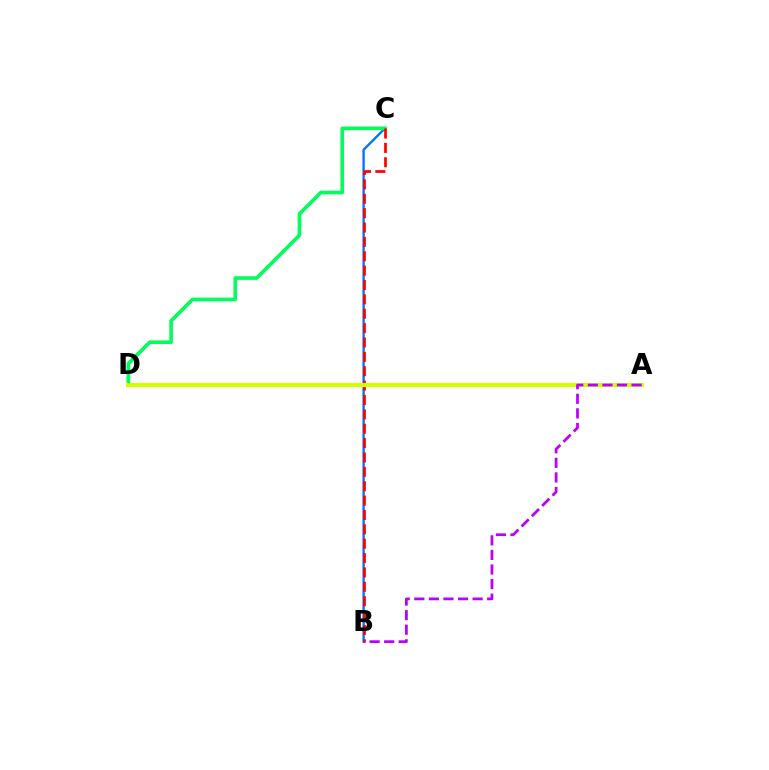{('B', 'C'): [{'color': '#0074ff', 'line_style': 'solid', 'thickness': 1.7}, {'color': '#ff0000', 'line_style': 'dashed', 'thickness': 1.95}], ('C', 'D'): [{'color': '#00ff5c', 'line_style': 'solid', 'thickness': 2.63}], ('A', 'D'): [{'color': '#d1ff00', 'line_style': 'solid', 'thickness': 2.87}], ('A', 'B'): [{'color': '#b900ff', 'line_style': 'dashed', 'thickness': 1.98}]}